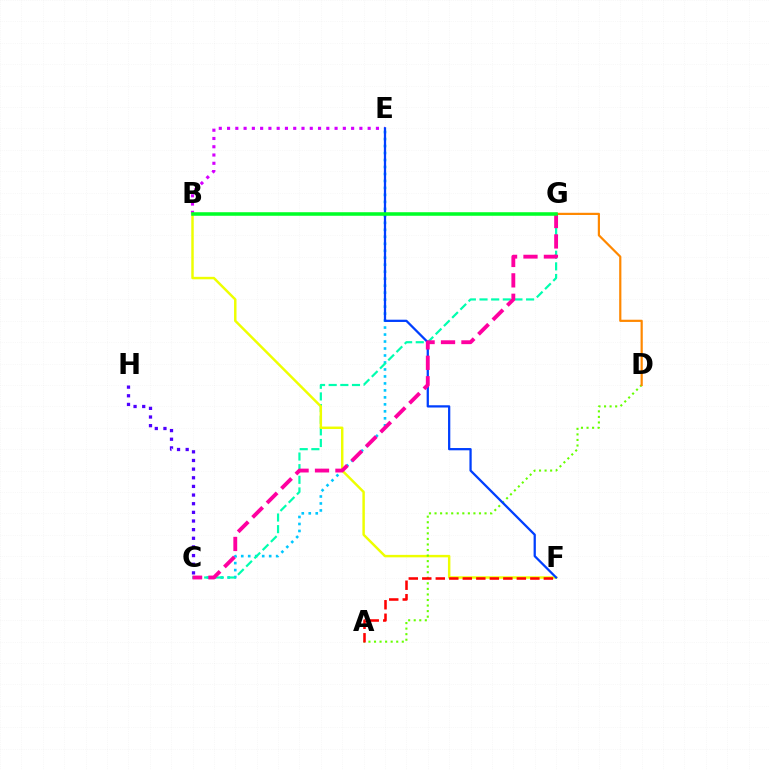{('C', 'E'): [{'color': '#00c7ff', 'line_style': 'dotted', 'thickness': 1.9}], ('B', 'E'): [{'color': '#d600ff', 'line_style': 'dotted', 'thickness': 2.25}], ('C', 'G'): [{'color': '#00ffaf', 'line_style': 'dashed', 'thickness': 1.58}, {'color': '#ff00a0', 'line_style': 'dashed', 'thickness': 2.77}], ('B', 'F'): [{'color': '#eeff00', 'line_style': 'solid', 'thickness': 1.77}], ('A', 'D'): [{'color': '#66ff00', 'line_style': 'dotted', 'thickness': 1.51}], ('A', 'F'): [{'color': '#ff0000', 'line_style': 'dashed', 'thickness': 1.84}], ('D', 'G'): [{'color': '#ff8800', 'line_style': 'solid', 'thickness': 1.59}], ('E', 'F'): [{'color': '#003fff', 'line_style': 'solid', 'thickness': 1.63}], ('C', 'H'): [{'color': '#4f00ff', 'line_style': 'dotted', 'thickness': 2.35}], ('B', 'G'): [{'color': '#00ff27', 'line_style': 'solid', 'thickness': 2.55}]}